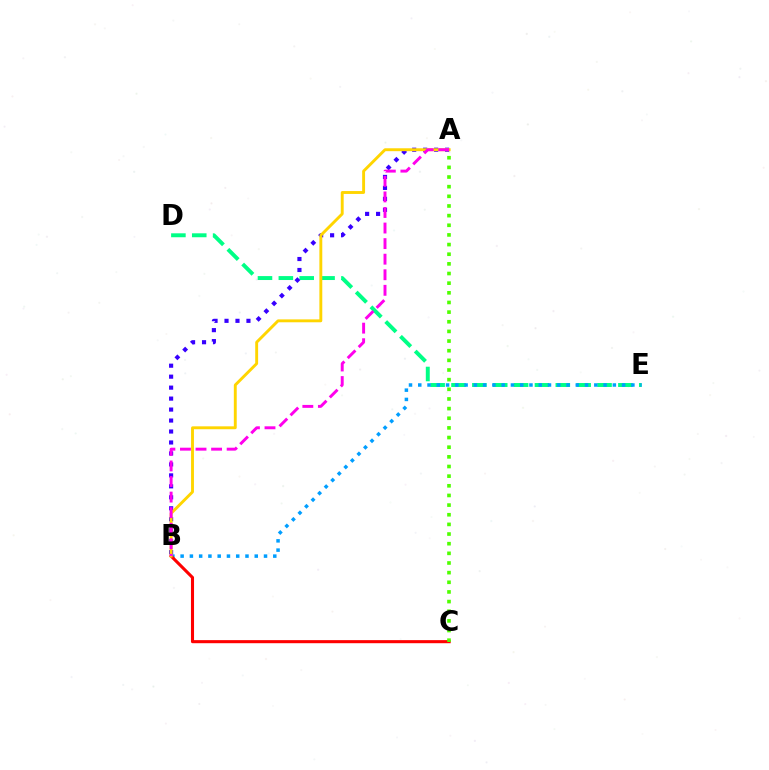{('D', 'E'): [{'color': '#00ff86', 'line_style': 'dashed', 'thickness': 2.83}], ('B', 'E'): [{'color': '#009eff', 'line_style': 'dotted', 'thickness': 2.52}], ('A', 'B'): [{'color': '#3700ff', 'line_style': 'dotted', 'thickness': 2.98}, {'color': '#ffd500', 'line_style': 'solid', 'thickness': 2.08}, {'color': '#ff00ed', 'line_style': 'dashed', 'thickness': 2.11}], ('B', 'C'): [{'color': '#ff0000', 'line_style': 'solid', 'thickness': 2.22}], ('A', 'C'): [{'color': '#4fff00', 'line_style': 'dotted', 'thickness': 2.62}]}